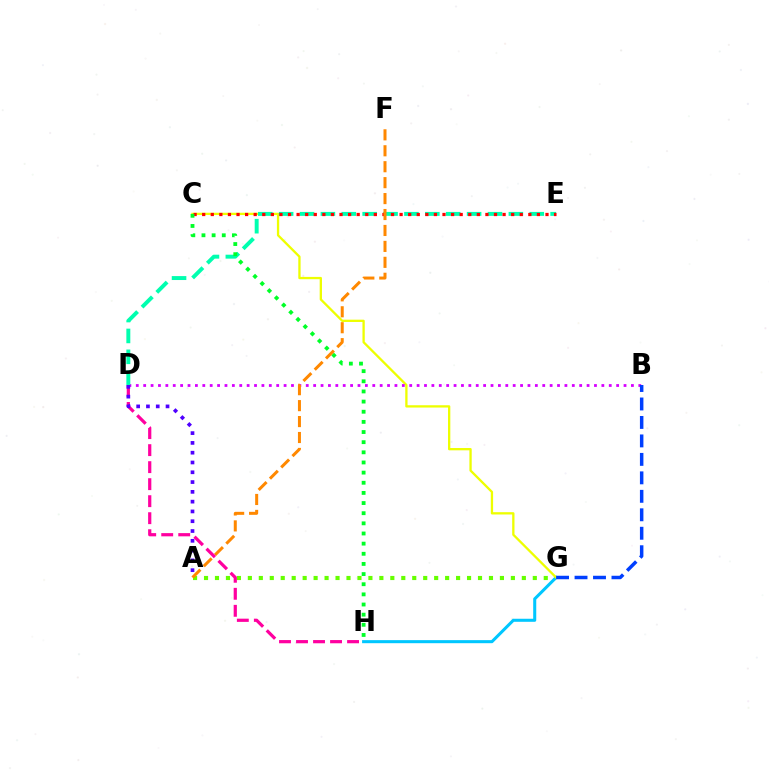{('A', 'G'): [{'color': '#66ff00', 'line_style': 'dotted', 'thickness': 2.98}], ('G', 'H'): [{'color': '#00c7ff', 'line_style': 'solid', 'thickness': 2.2}], ('C', 'G'): [{'color': '#eeff00', 'line_style': 'solid', 'thickness': 1.66}], ('B', 'D'): [{'color': '#d600ff', 'line_style': 'dotted', 'thickness': 2.01}], ('D', 'E'): [{'color': '#00ffaf', 'line_style': 'dashed', 'thickness': 2.84}], ('C', 'E'): [{'color': '#ff0000', 'line_style': 'dotted', 'thickness': 2.33}], ('C', 'H'): [{'color': '#00ff27', 'line_style': 'dotted', 'thickness': 2.76}], ('A', 'F'): [{'color': '#ff8800', 'line_style': 'dashed', 'thickness': 2.17}], ('D', 'H'): [{'color': '#ff00a0', 'line_style': 'dashed', 'thickness': 2.31}], ('B', 'G'): [{'color': '#003fff', 'line_style': 'dashed', 'thickness': 2.51}], ('A', 'D'): [{'color': '#4f00ff', 'line_style': 'dotted', 'thickness': 2.66}]}